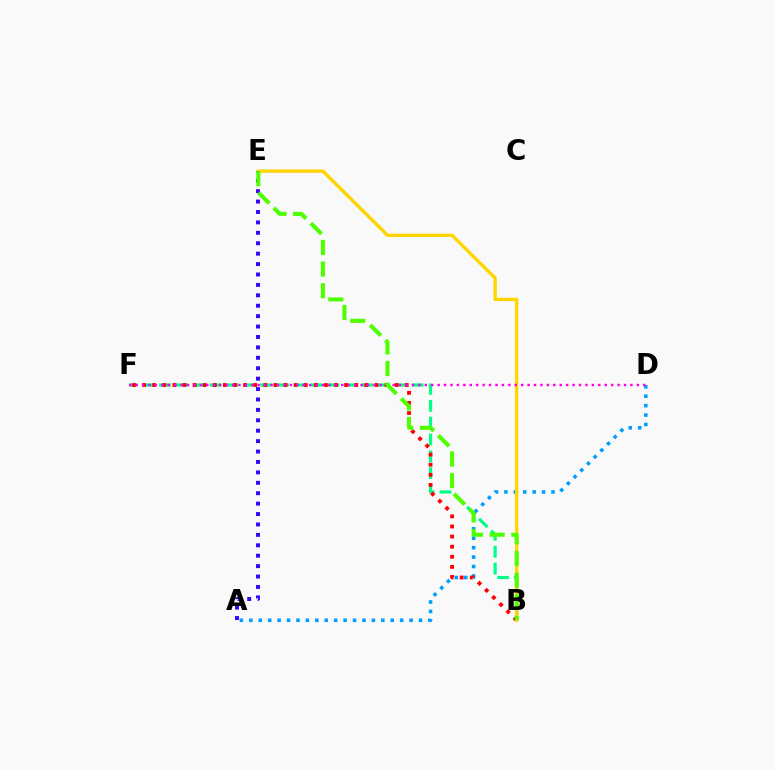{('B', 'F'): [{'color': '#00ff86', 'line_style': 'dashed', 'thickness': 2.29}, {'color': '#ff0000', 'line_style': 'dotted', 'thickness': 2.75}], ('A', 'D'): [{'color': '#009eff', 'line_style': 'dotted', 'thickness': 2.56}], ('B', 'E'): [{'color': '#ffd500', 'line_style': 'solid', 'thickness': 2.4}, {'color': '#4fff00', 'line_style': 'dashed', 'thickness': 2.94}], ('A', 'E'): [{'color': '#3700ff', 'line_style': 'dotted', 'thickness': 2.83}], ('D', 'F'): [{'color': '#ff00ed', 'line_style': 'dotted', 'thickness': 1.75}]}